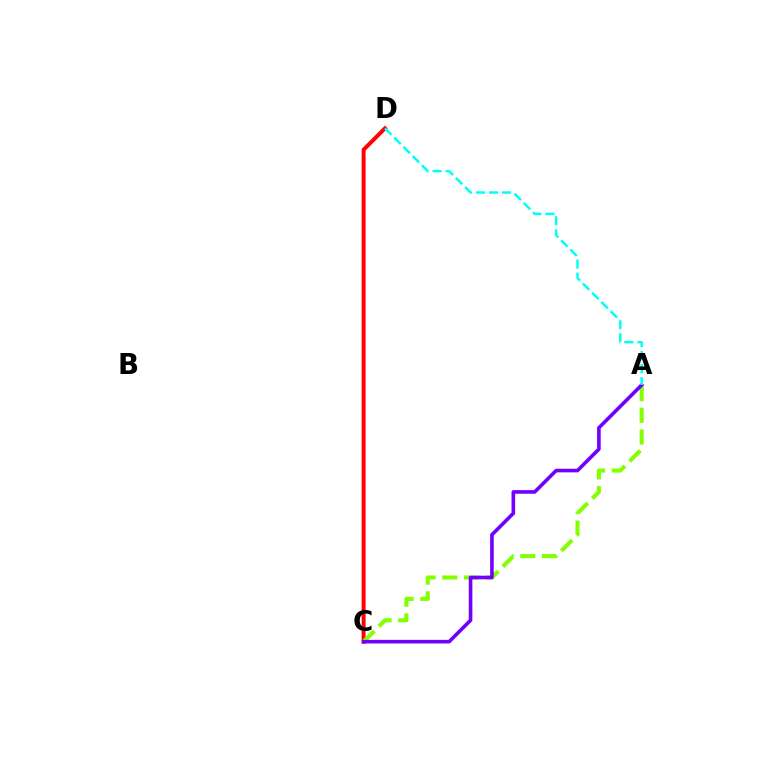{('C', 'D'): [{'color': '#ff0000', 'line_style': 'solid', 'thickness': 2.85}], ('A', 'C'): [{'color': '#84ff00', 'line_style': 'dashed', 'thickness': 2.95}, {'color': '#7200ff', 'line_style': 'solid', 'thickness': 2.6}], ('A', 'D'): [{'color': '#00fff6', 'line_style': 'dashed', 'thickness': 1.77}]}